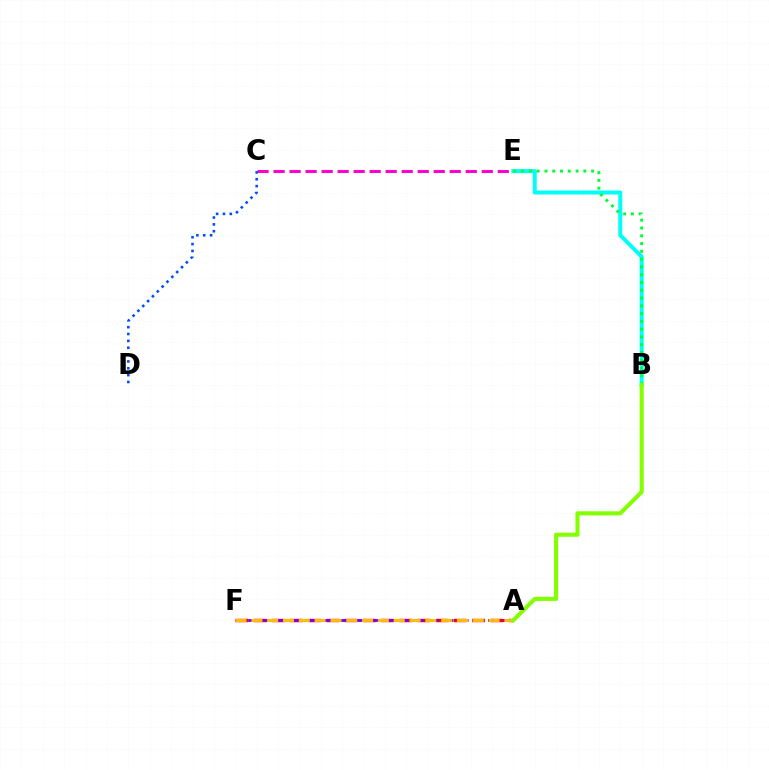{('C', 'E'): [{'color': '#ff00cf', 'line_style': 'dashed', 'thickness': 2.18}], ('A', 'F'): [{'color': '#ff0000', 'line_style': 'dashed', 'thickness': 2.47}, {'color': '#7200ff', 'line_style': 'dashed', 'thickness': 2.04}, {'color': '#ffbd00', 'line_style': 'dashed', 'thickness': 2.15}], ('B', 'E'): [{'color': '#00fff6', 'line_style': 'solid', 'thickness': 2.87}, {'color': '#00ff39', 'line_style': 'dotted', 'thickness': 2.11}], ('C', 'D'): [{'color': '#004bff', 'line_style': 'dotted', 'thickness': 1.86}], ('A', 'B'): [{'color': '#84ff00', 'line_style': 'solid', 'thickness': 2.94}]}